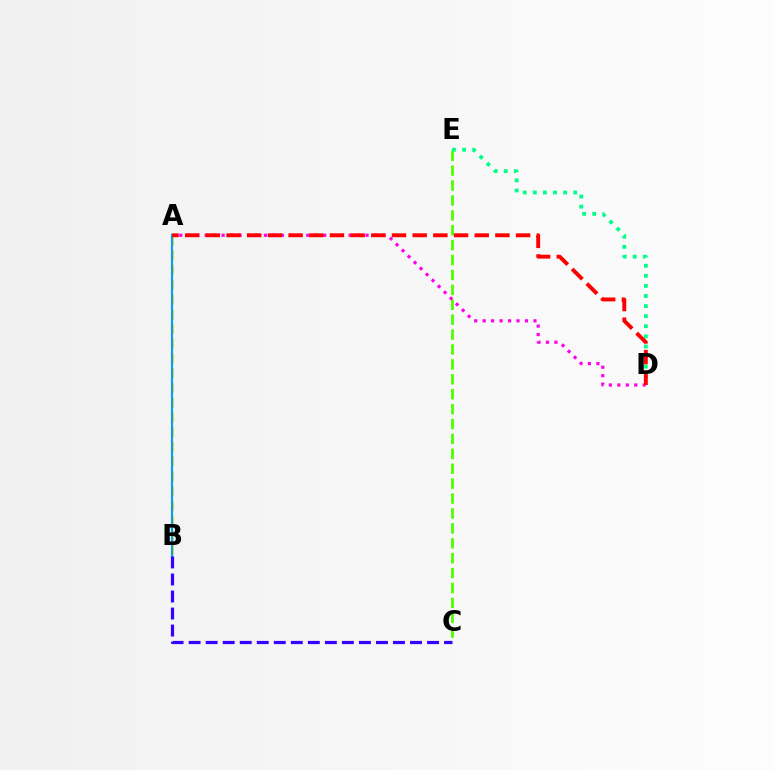{('A', 'B'): [{'color': '#ffd500', 'line_style': 'dashed', 'thickness': 2.0}, {'color': '#009eff', 'line_style': 'solid', 'thickness': 1.54}], ('B', 'C'): [{'color': '#3700ff', 'line_style': 'dashed', 'thickness': 2.31}], ('C', 'E'): [{'color': '#4fff00', 'line_style': 'dashed', 'thickness': 2.03}], ('D', 'E'): [{'color': '#00ff86', 'line_style': 'dotted', 'thickness': 2.74}], ('A', 'D'): [{'color': '#ff00ed', 'line_style': 'dotted', 'thickness': 2.3}, {'color': '#ff0000', 'line_style': 'dashed', 'thickness': 2.81}]}